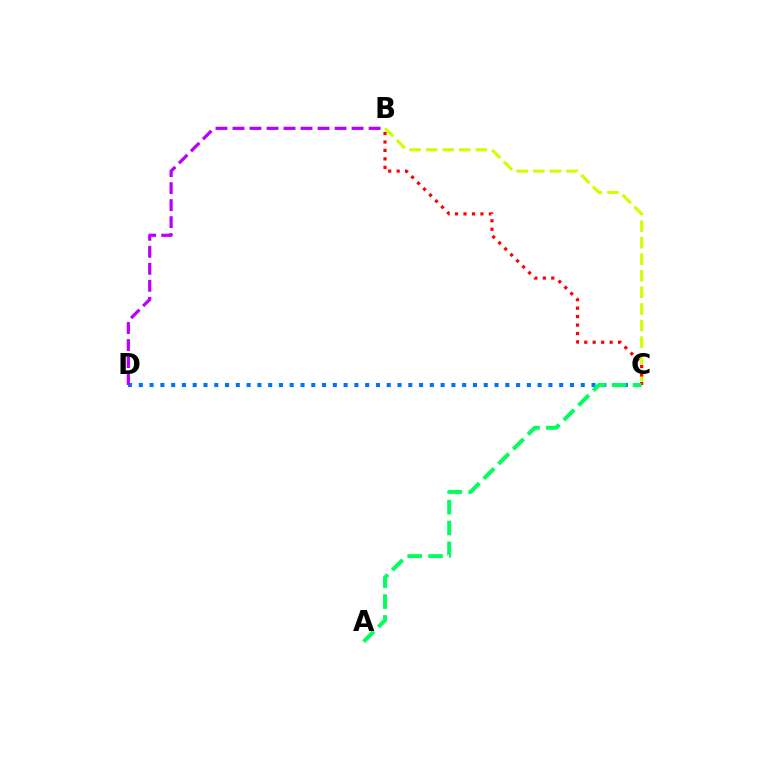{('C', 'D'): [{'color': '#0074ff', 'line_style': 'dotted', 'thickness': 2.93}], ('B', 'C'): [{'color': '#d1ff00', 'line_style': 'dashed', 'thickness': 2.25}, {'color': '#ff0000', 'line_style': 'dotted', 'thickness': 2.3}], ('A', 'C'): [{'color': '#00ff5c', 'line_style': 'dashed', 'thickness': 2.83}], ('B', 'D'): [{'color': '#b900ff', 'line_style': 'dashed', 'thickness': 2.31}]}